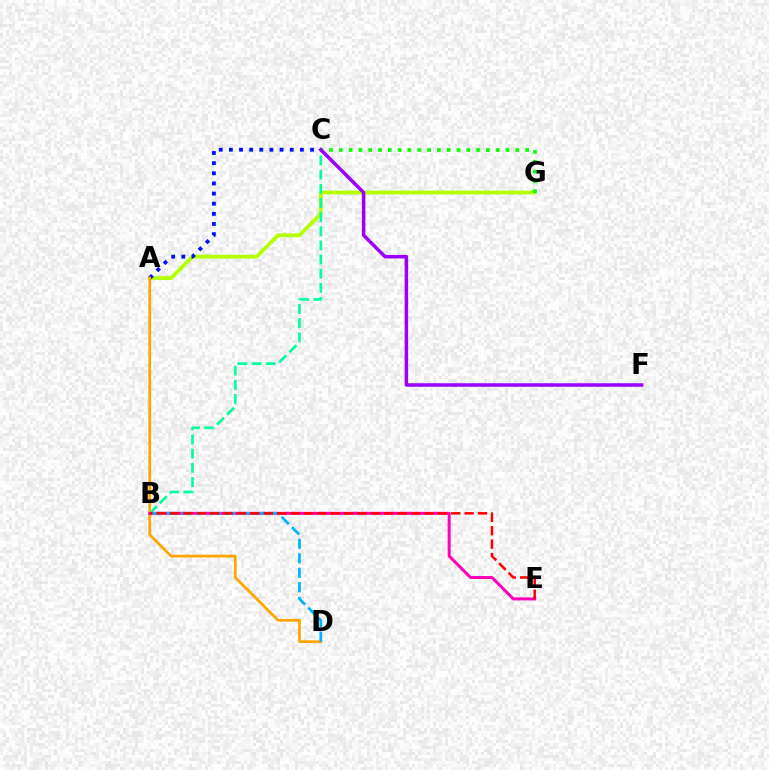{('A', 'G'): [{'color': '#b3ff00', 'line_style': 'solid', 'thickness': 2.73}], ('B', 'C'): [{'color': '#00ff9d', 'line_style': 'dashed', 'thickness': 1.92}], ('C', 'G'): [{'color': '#08ff00', 'line_style': 'dotted', 'thickness': 2.66}], ('A', 'C'): [{'color': '#0010ff', 'line_style': 'dotted', 'thickness': 2.76}], ('A', 'D'): [{'color': '#ffa500', 'line_style': 'solid', 'thickness': 1.96}], ('B', 'E'): [{'color': '#ff00bd', 'line_style': 'solid', 'thickness': 2.16}, {'color': '#ff0000', 'line_style': 'dashed', 'thickness': 1.82}], ('B', 'D'): [{'color': '#00b5ff', 'line_style': 'dashed', 'thickness': 1.97}], ('C', 'F'): [{'color': '#9b00ff', 'line_style': 'solid', 'thickness': 2.52}]}